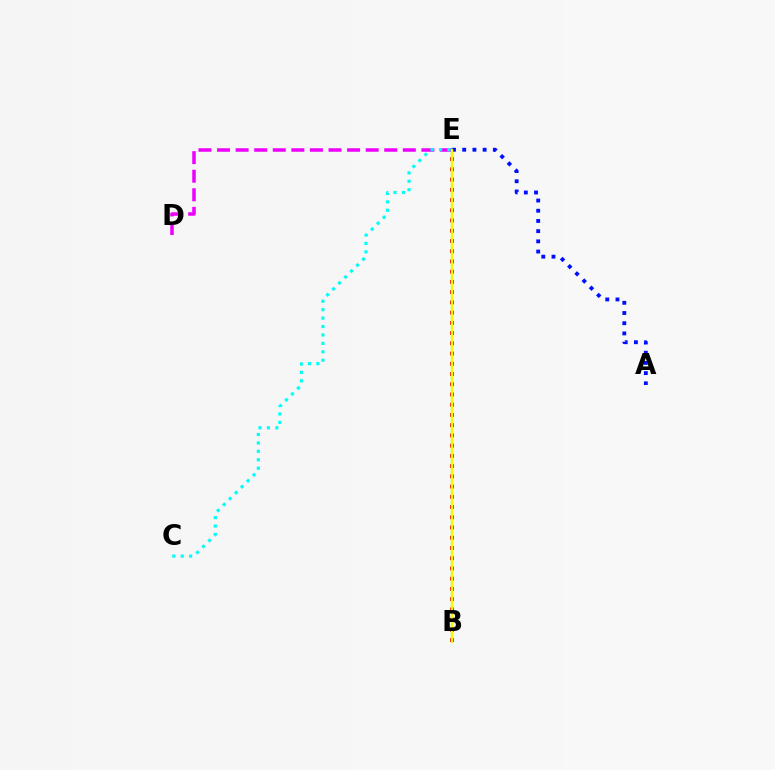{('B', 'E'): [{'color': '#ff0000', 'line_style': 'dotted', 'thickness': 2.78}, {'color': '#08ff00', 'line_style': 'solid', 'thickness': 1.54}, {'color': '#fcf500', 'line_style': 'solid', 'thickness': 1.64}], ('A', 'E'): [{'color': '#0010ff', 'line_style': 'dotted', 'thickness': 2.77}], ('D', 'E'): [{'color': '#ee00ff', 'line_style': 'dashed', 'thickness': 2.52}], ('C', 'E'): [{'color': '#00fff6', 'line_style': 'dotted', 'thickness': 2.29}]}